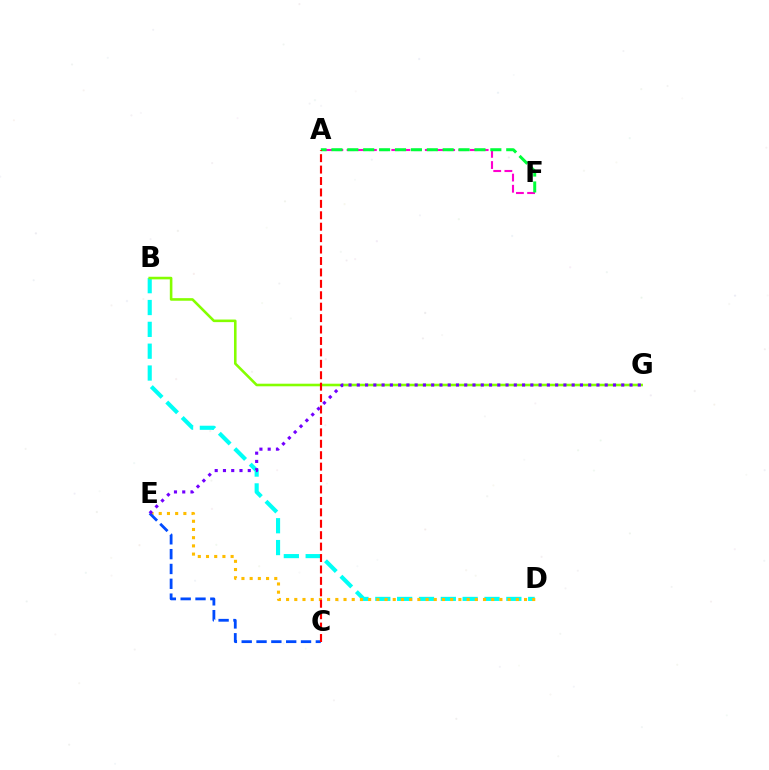{('B', 'D'): [{'color': '#00fff6', 'line_style': 'dashed', 'thickness': 2.97}], ('A', 'F'): [{'color': '#ff00cf', 'line_style': 'dashed', 'thickness': 1.52}, {'color': '#00ff39', 'line_style': 'dashed', 'thickness': 2.16}], ('D', 'E'): [{'color': '#ffbd00', 'line_style': 'dotted', 'thickness': 2.23}], ('B', 'G'): [{'color': '#84ff00', 'line_style': 'solid', 'thickness': 1.86}], ('C', 'E'): [{'color': '#004bff', 'line_style': 'dashed', 'thickness': 2.01}], ('A', 'C'): [{'color': '#ff0000', 'line_style': 'dashed', 'thickness': 1.55}], ('E', 'G'): [{'color': '#7200ff', 'line_style': 'dotted', 'thickness': 2.25}]}